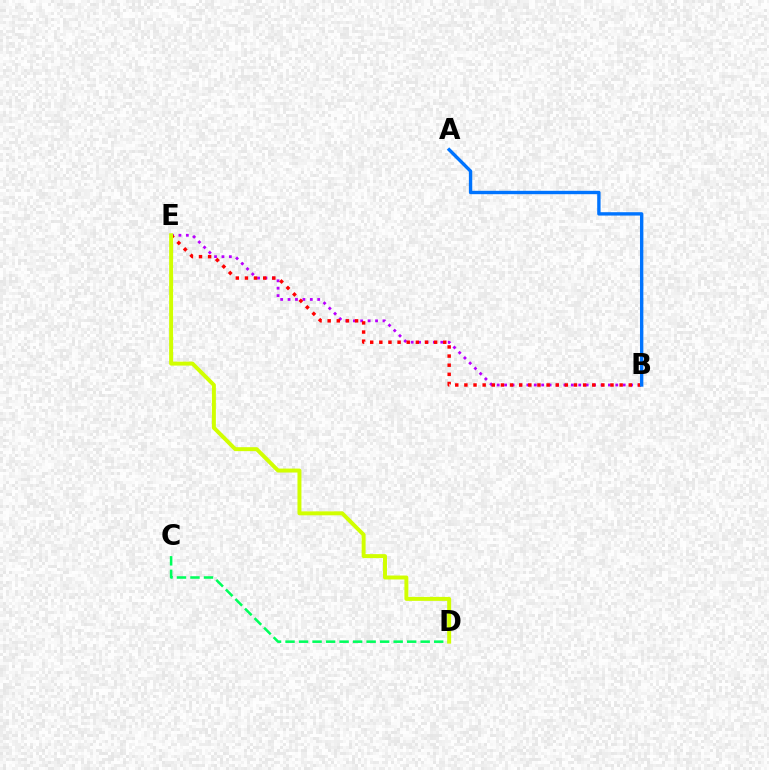{('B', 'E'): [{'color': '#b900ff', 'line_style': 'dotted', 'thickness': 2.01}, {'color': '#ff0000', 'line_style': 'dotted', 'thickness': 2.48}], ('C', 'D'): [{'color': '#00ff5c', 'line_style': 'dashed', 'thickness': 1.84}], ('A', 'B'): [{'color': '#0074ff', 'line_style': 'solid', 'thickness': 2.43}], ('D', 'E'): [{'color': '#d1ff00', 'line_style': 'solid', 'thickness': 2.85}]}